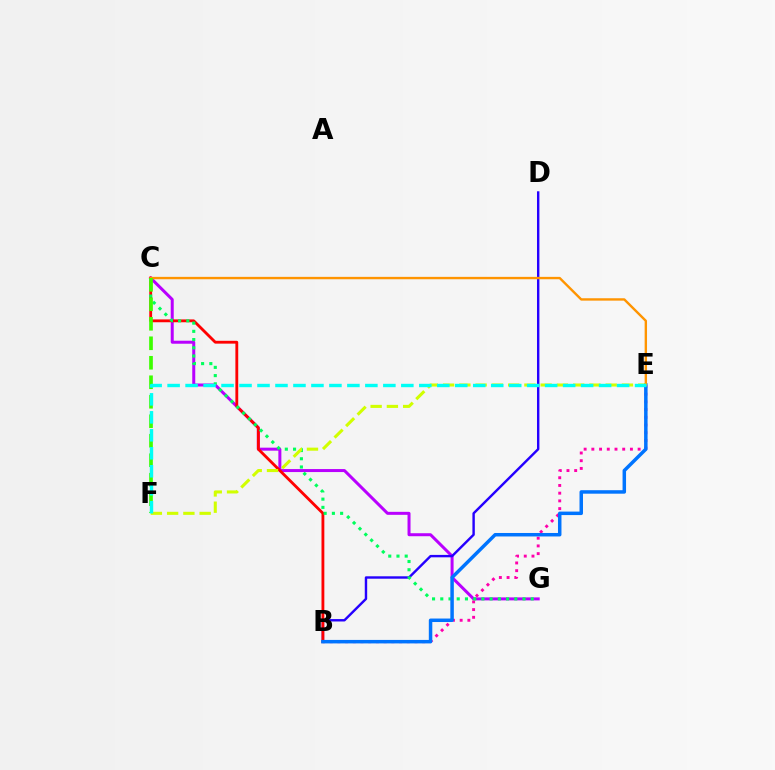{('C', 'G'): [{'color': '#b900ff', 'line_style': 'solid', 'thickness': 2.16}, {'color': '#00ff5c', 'line_style': 'dotted', 'thickness': 2.23}], ('B', 'D'): [{'color': '#2500ff', 'line_style': 'solid', 'thickness': 1.74}], ('B', 'C'): [{'color': '#ff0000', 'line_style': 'solid', 'thickness': 2.04}], ('B', 'E'): [{'color': '#ff00ac', 'line_style': 'dotted', 'thickness': 2.1}, {'color': '#0074ff', 'line_style': 'solid', 'thickness': 2.51}], ('C', 'E'): [{'color': '#ff9400', 'line_style': 'solid', 'thickness': 1.72}], ('C', 'F'): [{'color': '#3dff00', 'line_style': 'dashed', 'thickness': 2.65}], ('E', 'F'): [{'color': '#d1ff00', 'line_style': 'dashed', 'thickness': 2.21}, {'color': '#00fff6', 'line_style': 'dashed', 'thickness': 2.44}]}